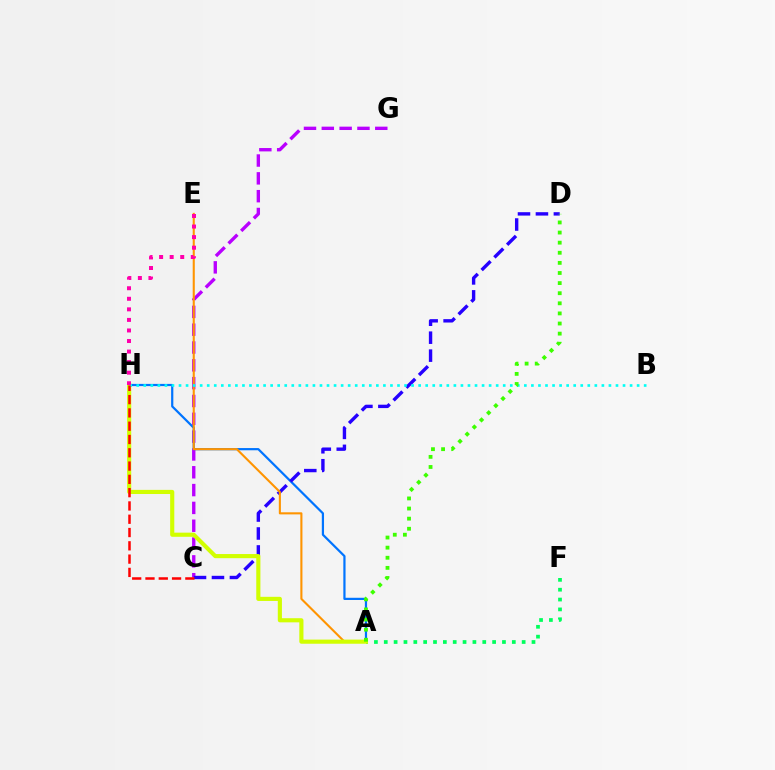{('A', 'F'): [{'color': '#00ff5c', 'line_style': 'dotted', 'thickness': 2.68}], ('C', 'G'): [{'color': '#b900ff', 'line_style': 'dashed', 'thickness': 2.42}], ('A', 'H'): [{'color': '#0074ff', 'line_style': 'solid', 'thickness': 1.59}, {'color': '#d1ff00', 'line_style': 'solid', 'thickness': 2.98}], ('C', 'D'): [{'color': '#2500ff', 'line_style': 'dashed', 'thickness': 2.44}], ('A', 'E'): [{'color': '#ff9400', 'line_style': 'solid', 'thickness': 1.51}], ('B', 'H'): [{'color': '#00fff6', 'line_style': 'dotted', 'thickness': 1.91}], ('A', 'D'): [{'color': '#3dff00', 'line_style': 'dotted', 'thickness': 2.75}], ('E', 'H'): [{'color': '#ff00ac', 'line_style': 'dotted', 'thickness': 2.87}], ('C', 'H'): [{'color': '#ff0000', 'line_style': 'dashed', 'thickness': 1.81}]}